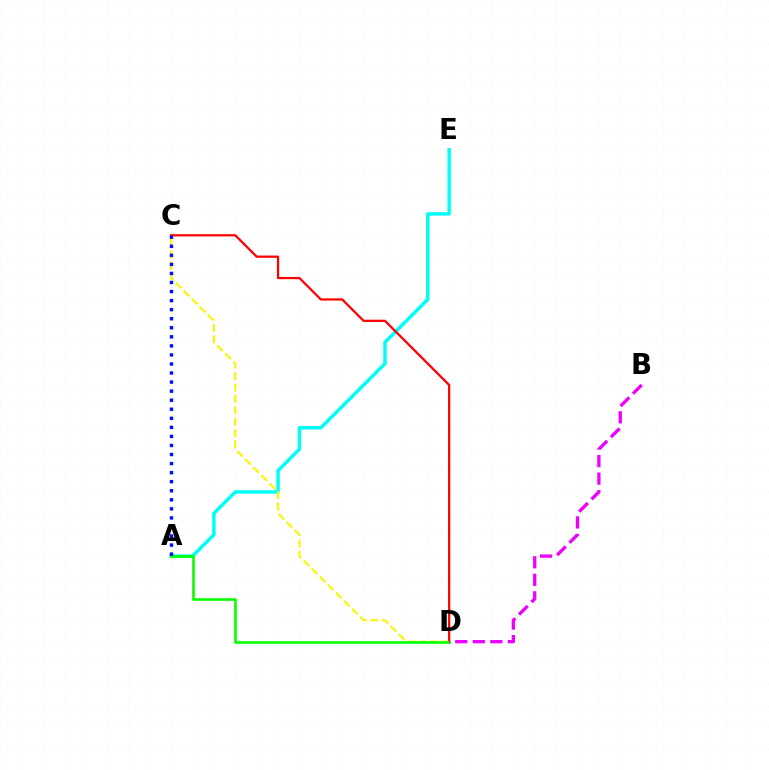{('A', 'E'): [{'color': '#00fff6', 'line_style': 'solid', 'thickness': 2.5}], ('C', 'D'): [{'color': '#fcf500', 'line_style': 'dashed', 'thickness': 1.55}, {'color': '#ff0000', 'line_style': 'solid', 'thickness': 1.61}], ('A', 'D'): [{'color': '#08ff00', 'line_style': 'solid', 'thickness': 1.91}], ('A', 'C'): [{'color': '#0010ff', 'line_style': 'dotted', 'thickness': 2.46}], ('B', 'D'): [{'color': '#ee00ff', 'line_style': 'dashed', 'thickness': 2.38}]}